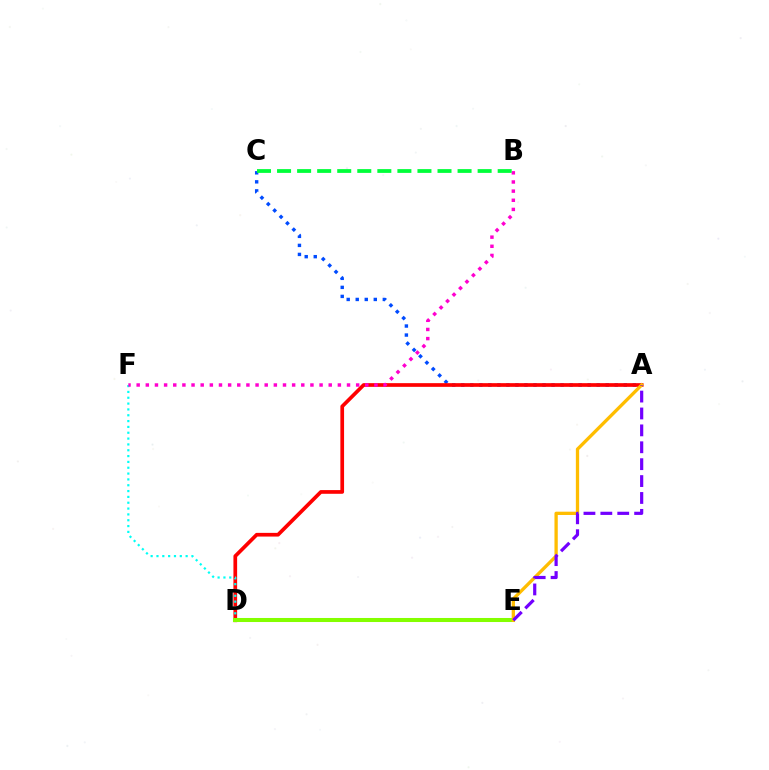{('A', 'C'): [{'color': '#004bff', 'line_style': 'dotted', 'thickness': 2.45}], ('A', 'D'): [{'color': '#ff0000', 'line_style': 'solid', 'thickness': 2.66}], ('D', 'F'): [{'color': '#00fff6', 'line_style': 'dotted', 'thickness': 1.58}], ('B', 'F'): [{'color': '#ff00cf', 'line_style': 'dotted', 'thickness': 2.48}], ('D', 'E'): [{'color': '#84ff00', 'line_style': 'solid', 'thickness': 2.91}], ('B', 'C'): [{'color': '#00ff39', 'line_style': 'dashed', 'thickness': 2.72}], ('A', 'E'): [{'color': '#ffbd00', 'line_style': 'solid', 'thickness': 2.38}, {'color': '#7200ff', 'line_style': 'dashed', 'thickness': 2.3}]}